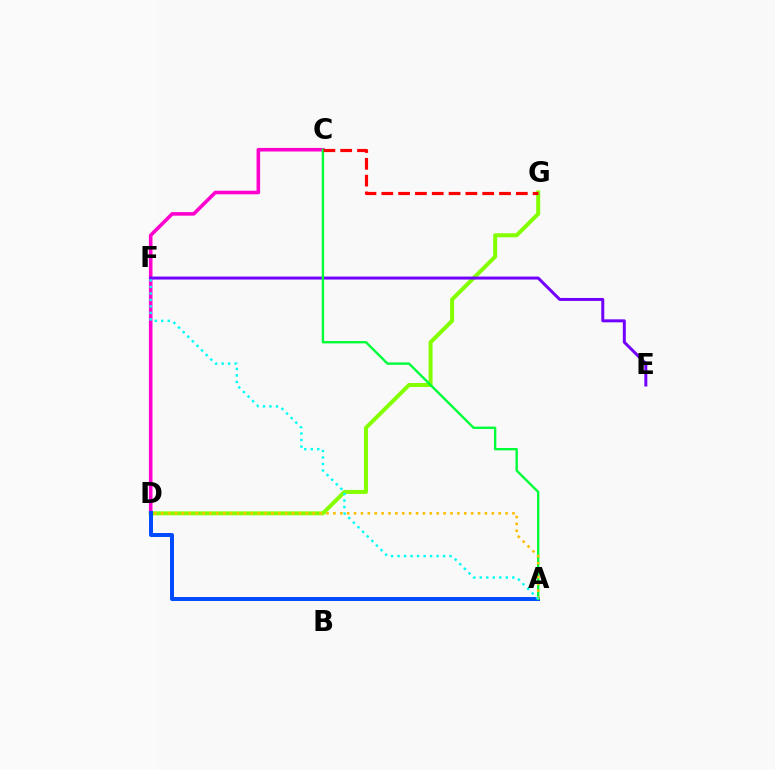{('C', 'D'): [{'color': '#ff00cf', 'line_style': 'solid', 'thickness': 2.58}], ('D', 'G'): [{'color': '#84ff00', 'line_style': 'solid', 'thickness': 2.88}], ('A', 'D'): [{'color': '#004bff', 'line_style': 'solid', 'thickness': 2.86}, {'color': '#ffbd00', 'line_style': 'dotted', 'thickness': 1.87}], ('E', 'F'): [{'color': '#7200ff', 'line_style': 'solid', 'thickness': 2.14}], ('A', 'C'): [{'color': '#00ff39', 'line_style': 'solid', 'thickness': 1.71}], ('C', 'G'): [{'color': '#ff0000', 'line_style': 'dashed', 'thickness': 2.28}], ('A', 'F'): [{'color': '#00fff6', 'line_style': 'dotted', 'thickness': 1.77}]}